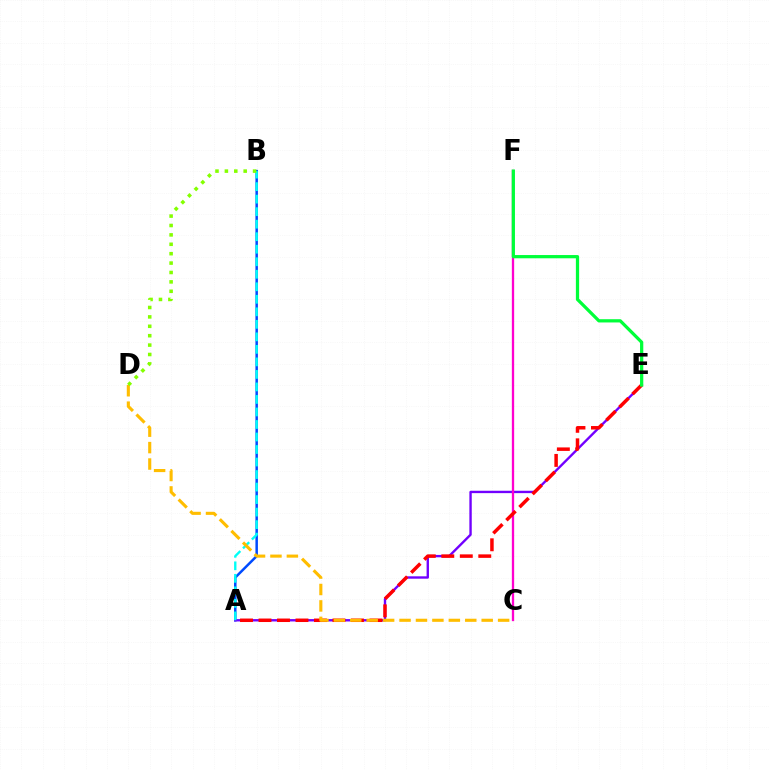{('A', 'B'): [{'color': '#004bff', 'line_style': 'solid', 'thickness': 1.8}, {'color': '#00fff6', 'line_style': 'dashed', 'thickness': 1.7}], ('A', 'E'): [{'color': '#7200ff', 'line_style': 'solid', 'thickness': 1.71}, {'color': '#ff0000', 'line_style': 'dashed', 'thickness': 2.51}], ('C', 'F'): [{'color': '#ff00cf', 'line_style': 'solid', 'thickness': 1.66}], ('C', 'D'): [{'color': '#ffbd00', 'line_style': 'dashed', 'thickness': 2.23}], ('E', 'F'): [{'color': '#00ff39', 'line_style': 'solid', 'thickness': 2.34}], ('B', 'D'): [{'color': '#84ff00', 'line_style': 'dotted', 'thickness': 2.55}]}